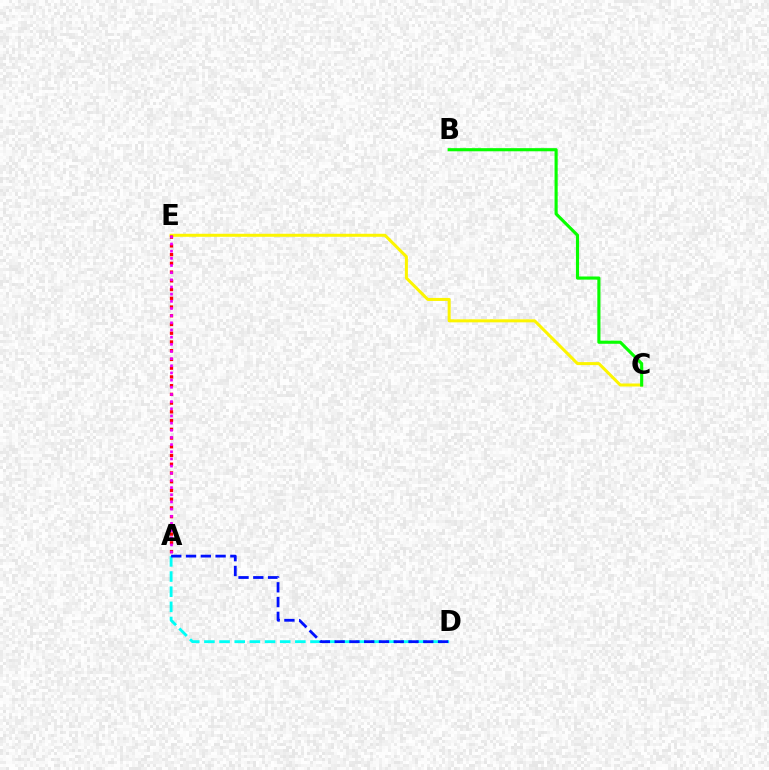{('C', 'E'): [{'color': '#fcf500', 'line_style': 'solid', 'thickness': 2.17}], ('A', 'E'): [{'color': '#ff0000', 'line_style': 'dotted', 'thickness': 2.37}, {'color': '#ee00ff', 'line_style': 'dotted', 'thickness': 1.95}], ('B', 'C'): [{'color': '#08ff00', 'line_style': 'solid', 'thickness': 2.25}], ('A', 'D'): [{'color': '#00fff6', 'line_style': 'dashed', 'thickness': 2.06}, {'color': '#0010ff', 'line_style': 'dashed', 'thickness': 2.01}]}